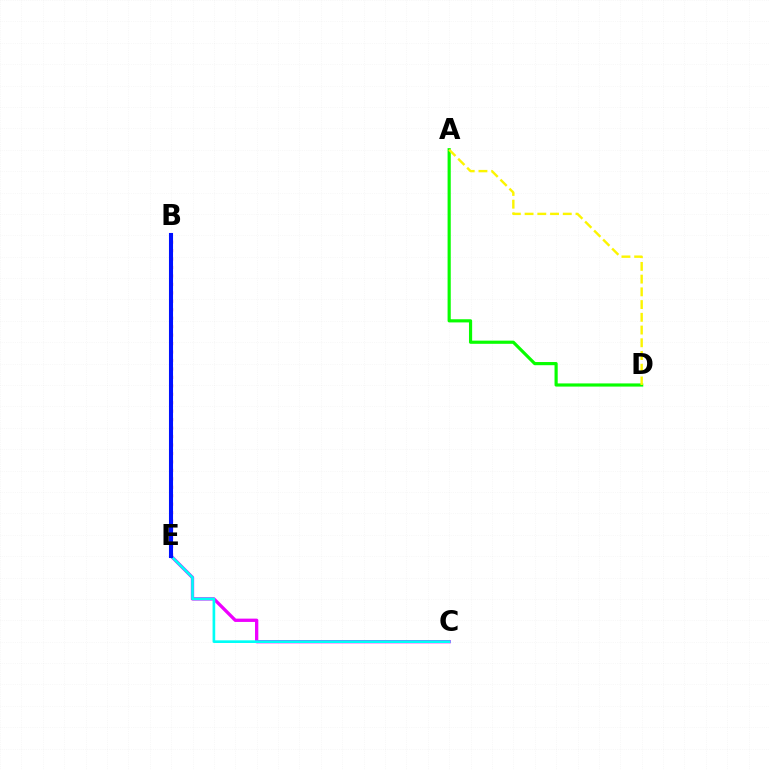{('A', 'D'): [{'color': '#08ff00', 'line_style': 'solid', 'thickness': 2.28}, {'color': '#fcf500', 'line_style': 'dashed', 'thickness': 1.73}], ('C', 'E'): [{'color': '#ee00ff', 'line_style': 'solid', 'thickness': 2.38}, {'color': '#00fff6', 'line_style': 'solid', 'thickness': 1.91}], ('B', 'E'): [{'color': '#ff0000', 'line_style': 'dotted', 'thickness': 2.3}, {'color': '#0010ff', 'line_style': 'solid', 'thickness': 2.93}]}